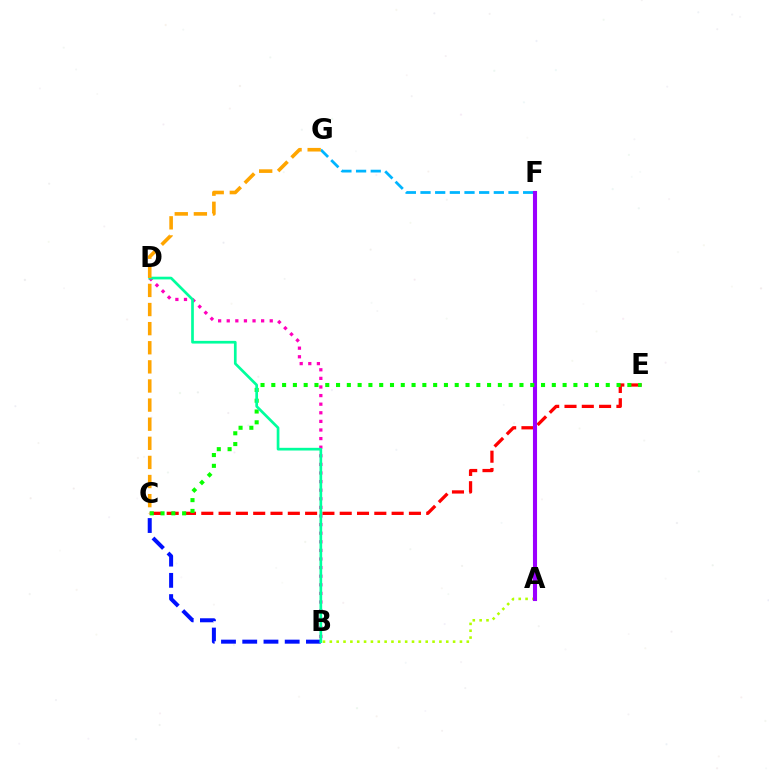{('C', 'E'): [{'color': '#ff0000', 'line_style': 'dashed', 'thickness': 2.35}, {'color': '#08ff00', 'line_style': 'dotted', 'thickness': 2.93}], ('B', 'C'): [{'color': '#0010ff', 'line_style': 'dashed', 'thickness': 2.88}], ('A', 'B'): [{'color': '#b3ff00', 'line_style': 'dotted', 'thickness': 1.86}], ('F', 'G'): [{'color': '#00b5ff', 'line_style': 'dashed', 'thickness': 1.99}], ('A', 'F'): [{'color': '#9b00ff', 'line_style': 'solid', 'thickness': 2.95}], ('B', 'D'): [{'color': '#ff00bd', 'line_style': 'dotted', 'thickness': 2.34}, {'color': '#00ff9d', 'line_style': 'solid', 'thickness': 1.94}], ('C', 'G'): [{'color': '#ffa500', 'line_style': 'dashed', 'thickness': 2.6}]}